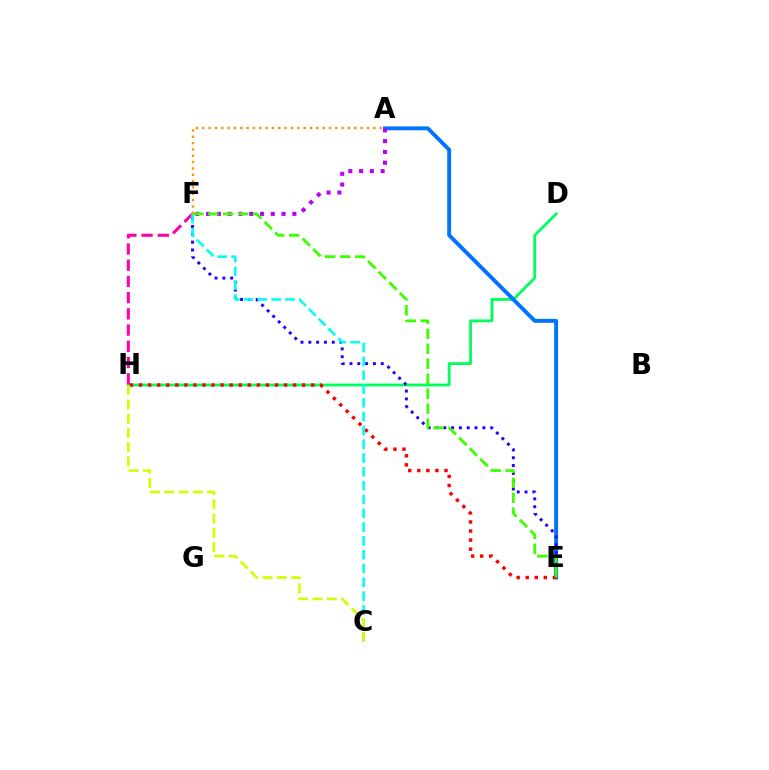{('D', 'H'): [{'color': '#00ff5c', 'line_style': 'solid', 'thickness': 2.03}], ('A', 'E'): [{'color': '#0074ff', 'line_style': 'solid', 'thickness': 2.81}], ('E', 'F'): [{'color': '#2500ff', 'line_style': 'dotted', 'thickness': 2.12}, {'color': '#3dff00', 'line_style': 'dashed', 'thickness': 2.03}], ('F', 'H'): [{'color': '#ff00ac', 'line_style': 'dashed', 'thickness': 2.2}], ('E', 'H'): [{'color': '#ff0000', 'line_style': 'dotted', 'thickness': 2.46}], ('A', 'F'): [{'color': '#b900ff', 'line_style': 'dotted', 'thickness': 2.93}, {'color': '#ff9400', 'line_style': 'dotted', 'thickness': 1.72}], ('C', 'F'): [{'color': '#00fff6', 'line_style': 'dashed', 'thickness': 1.88}], ('C', 'H'): [{'color': '#d1ff00', 'line_style': 'dashed', 'thickness': 1.94}]}